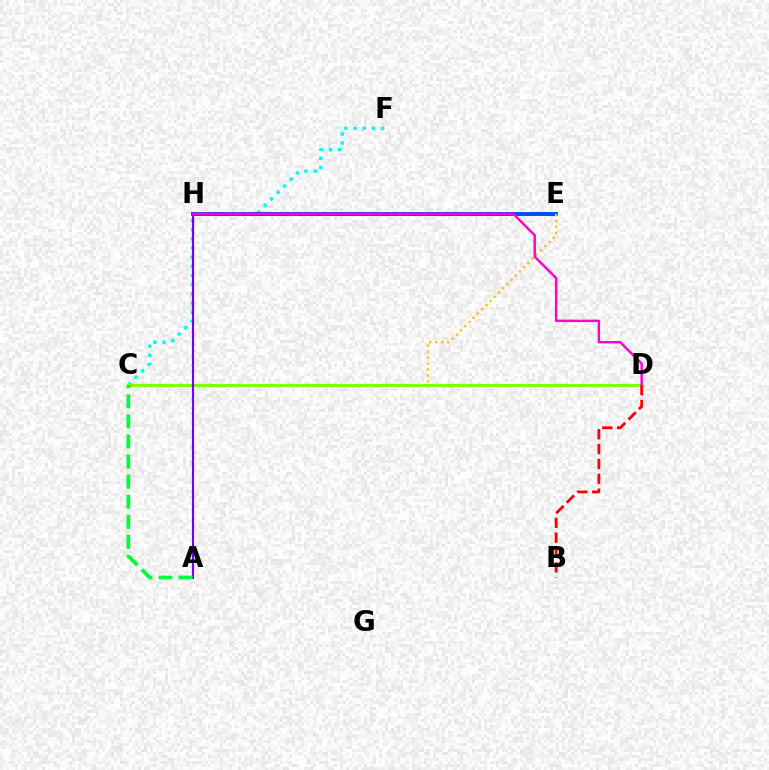{('C', 'F'): [{'color': '#00fff6', 'line_style': 'dotted', 'thickness': 2.49}], ('E', 'H'): [{'color': '#004bff', 'line_style': 'solid', 'thickness': 2.83}], ('C', 'E'): [{'color': '#ffbd00', 'line_style': 'dotted', 'thickness': 1.62}], ('C', 'D'): [{'color': '#84ff00', 'line_style': 'solid', 'thickness': 2.23}], ('A', 'H'): [{'color': '#7200ff', 'line_style': 'solid', 'thickness': 1.56}], ('B', 'D'): [{'color': '#ff0000', 'line_style': 'dashed', 'thickness': 2.02}], ('D', 'H'): [{'color': '#ff00cf', 'line_style': 'solid', 'thickness': 1.75}], ('A', 'C'): [{'color': '#00ff39', 'line_style': 'dashed', 'thickness': 2.73}]}